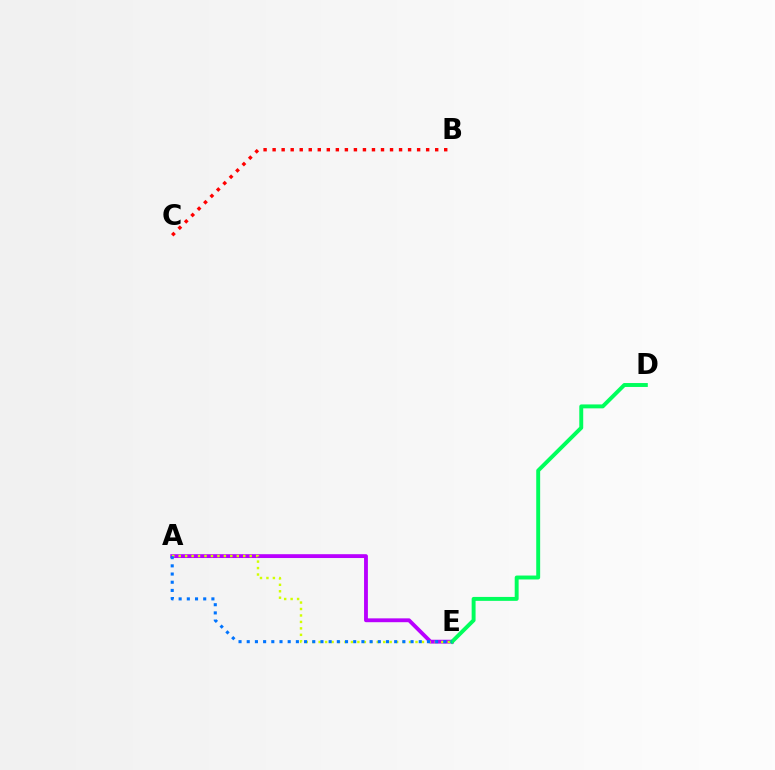{('A', 'E'): [{'color': '#b900ff', 'line_style': 'solid', 'thickness': 2.77}, {'color': '#d1ff00', 'line_style': 'dotted', 'thickness': 1.75}, {'color': '#0074ff', 'line_style': 'dotted', 'thickness': 2.23}], ('D', 'E'): [{'color': '#00ff5c', 'line_style': 'solid', 'thickness': 2.82}], ('B', 'C'): [{'color': '#ff0000', 'line_style': 'dotted', 'thickness': 2.45}]}